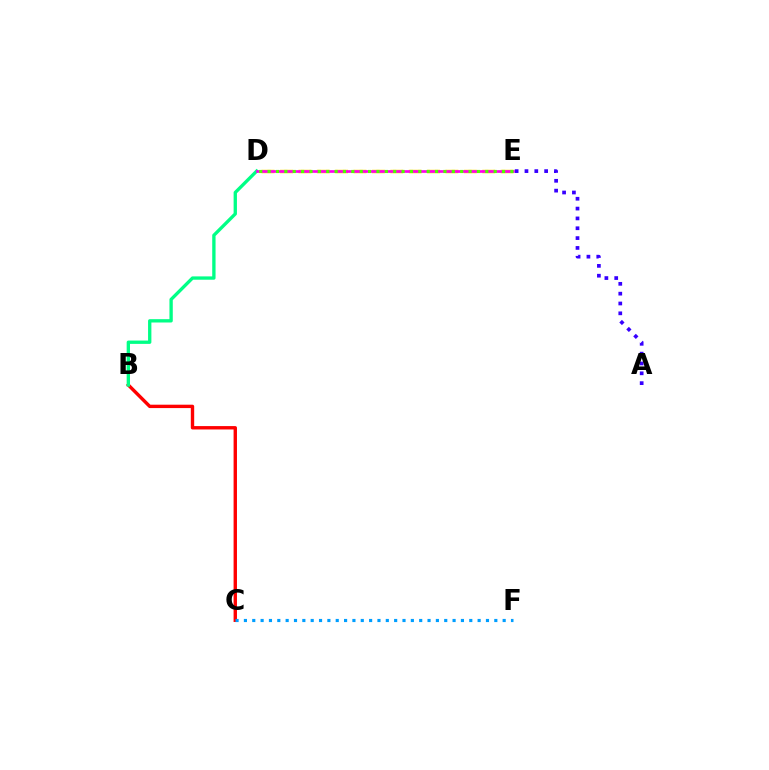{('A', 'E'): [{'color': '#3700ff', 'line_style': 'dotted', 'thickness': 2.67}], ('B', 'C'): [{'color': '#ff0000', 'line_style': 'solid', 'thickness': 2.44}], ('B', 'D'): [{'color': '#00ff86', 'line_style': 'solid', 'thickness': 2.4}], ('D', 'E'): [{'color': '#ffd500', 'line_style': 'dashed', 'thickness': 2.5}, {'color': '#ff00ed', 'line_style': 'solid', 'thickness': 1.94}, {'color': '#4fff00', 'line_style': 'dotted', 'thickness': 2.27}], ('C', 'F'): [{'color': '#009eff', 'line_style': 'dotted', 'thickness': 2.27}]}